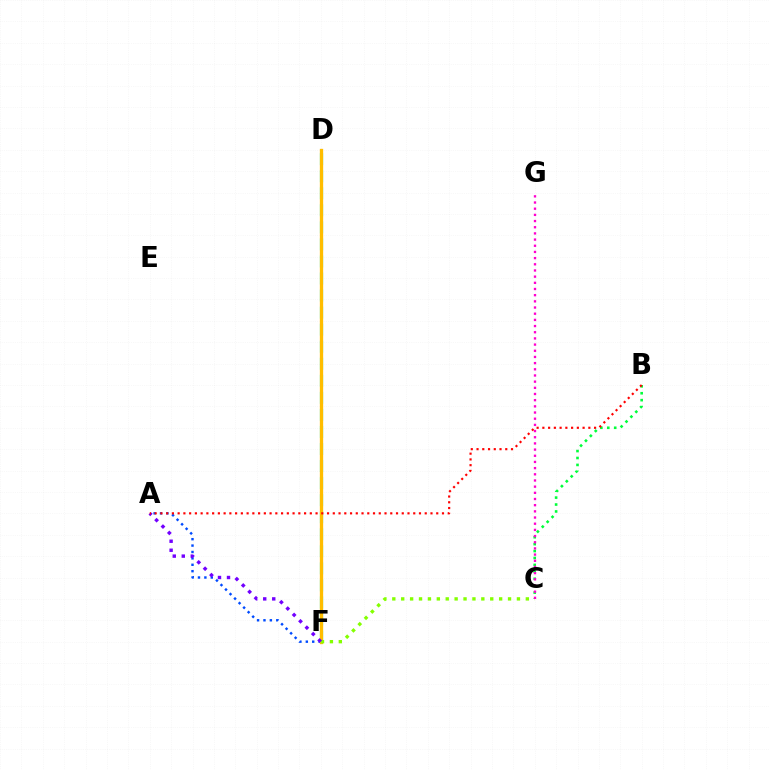{('D', 'F'): [{'color': '#00fff6', 'line_style': 'dashed', 'thickness': 2.32}, {'color': '#ffbd00', 'line_style': 'solid', 'thickness': 2.38}], ('A', 'F'): [{'color': '#004bff', 'line_style': 'dotted', 'thickness': 1.74}, {'color': '#7200ff', 'line_style': 'dotted', 'thickness': 2.45}], ('B', 'C'): [{'color': '#00ff39', 'line_style': 'dotted', 'thickness': 1.88}], ('C', 'F'): [{'color': '#84ff00', 'line_style': 'dotted', 'thickness': 2.42}], ('C', 'G'): [{'color': '#ff00cf', 'line_style': 'dotted', 'thickness': 1.68}], ('A', 'B'): [{'color': '#ff0000', 'line_style': 'dotted', 'thickness': 1.56}]}